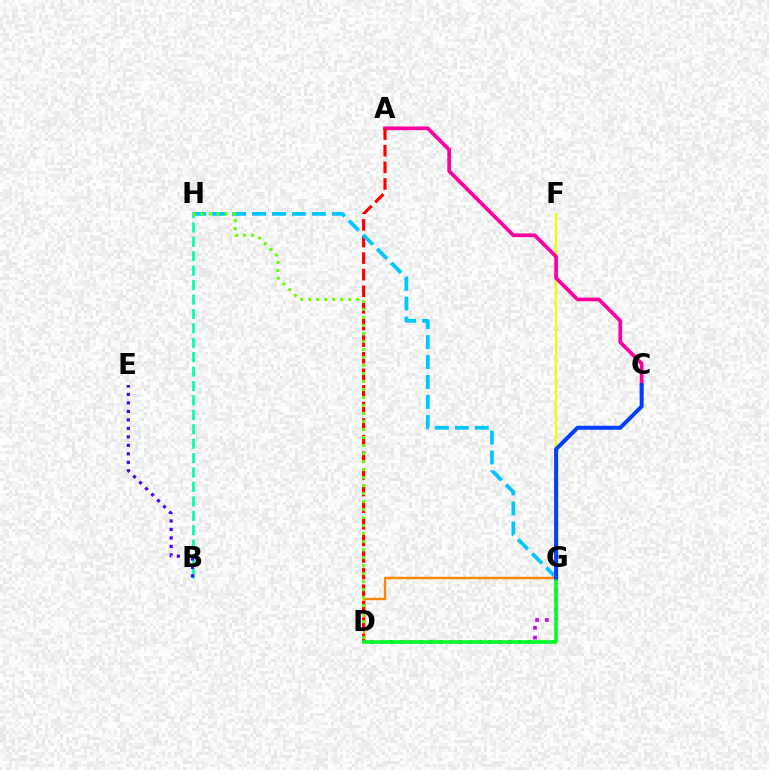{('F', 'G'): [{'color': '#eeff00', 'line_style': 'solid', 'thickness': 1.65}], ('A', 'C'): [{'color': '#ff00a0', 'line_style': 'solid', 'thickness': 2.69}], ('D', 'G'): [{'color': '#d600ff', 'line_style': 'dotted', 'thickness': 2.68}, {'color': '#ff8800', 'line_style': 'solid', 'thickness': 1.74}, {'color': '#00ff27', 'line_style': 'solid', 'thickness': 2.63}], ('A', 'D'): [{'color': '#ff0000', 'line_style': 'dashed', 'thickness': 2.26}], ('G', 'H'): [{'color': '#00c7ff', 'line_style': 'dashed', 'thickness': 2.71}], ('B', 'H'): [{'color': '#00ffaf', 'line_style': 'dashed', 'thickness': 1.96}], ('B', 'E'): [{'color': '#4f00ff', 'line_style': 'dotted', 'thickness': 2.3}], ('D', 'H'): [{'color': '#66ff00', 'line_style': 'dotted', 'thickness': 2.17}], ('C', 'G'): [{'color': '#003fff', 'line_style': 'solid', 'thickness': 2.9}]}